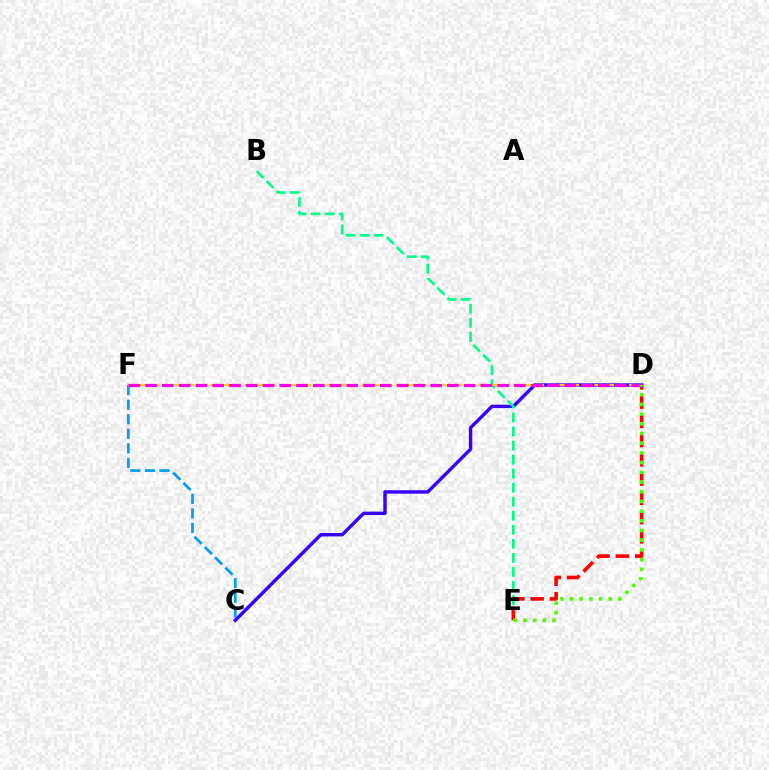{('C', 'D'): [{'color': '#3700ff', 'line_style': 'solid', 'thickness': 2.47}], ('B', 'E'): [{'color': '#00ff86', 'line_style': 'dashed', 'thickness': 1.91}], ('C', 'F'): [{'color': '#009eff', 'line_style': 'dashed', 'thickness': 1.98}], ('D', 'F'): [{'color': '#ffd500', 'line_style': 'dashed', 'thickness': 1.58}, {'color': '#ff00ed', 'line_style': 'dashed', 'thickness': 2.28}], ('D', 'E'): [{'color': '#ff0000', 'line_style': 'dashed', 'thickness': 2.61}, {'color': '#4fff00', 'line_style': 'dotted', 'thickness': 2.64}]}